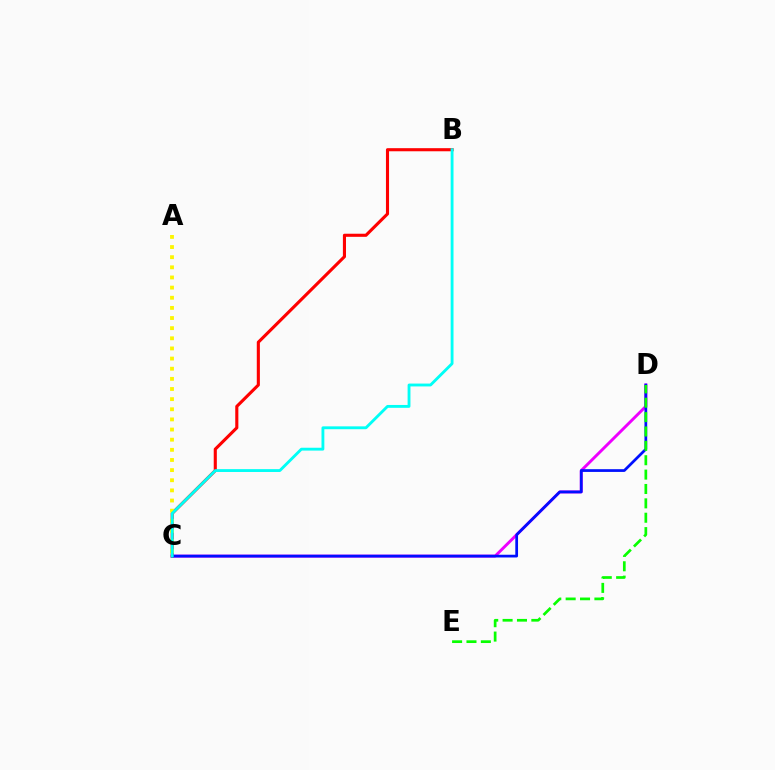{('C', 'D'): [{'color': '#ee00ff', 'line_style': 'solid', 'thickness': 2.1}, {'color': '#0010ff', 'line_style': 'solid', 'thickness': 1.97}], ('B', 'C'): [{'color': '#ff0000', 'line_style': 'solid', 'thickness': 2.23}, {'color': '#00fff6', 'line_style': 'solid', 'thickness': 2.05}], ('A', 'C'): [{'color': '#fcf500', 'line_style': 'dotted', 'thickness': 2.75}], ('D', 'E'): [{'color': '#08ff00', 'line_style': 'dashed', 'thickness': 1.95}]}